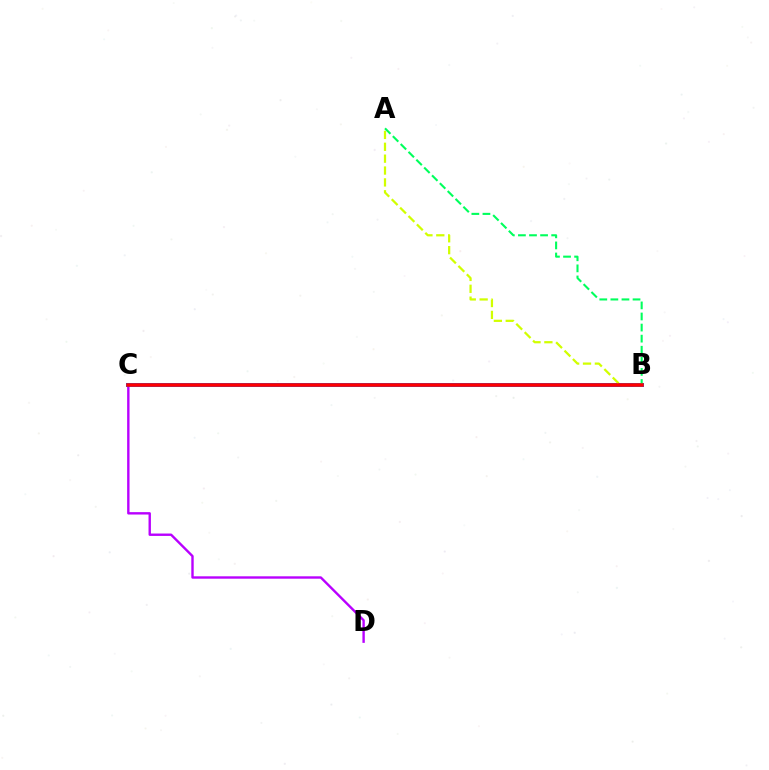{('C', 'D'): [{'color': '#b900ff', 'line_style': 'solid', 'thickness': 1.72}], ('B', 'C'): [{'color': '#0074ff', 'line_style': 'solid', 'thickness': 2.89}, {'color': '#ff0000', 'line_style': 'solid', 'thickness': 2.54}], ('A', 'B'): [{'color': '#d1ff00', 'line_style': 'dashed', 'thickness': 1.61}, {'color': '#00ff5c', 'line_style': 'dashed', 'thickness': 1.51}]}